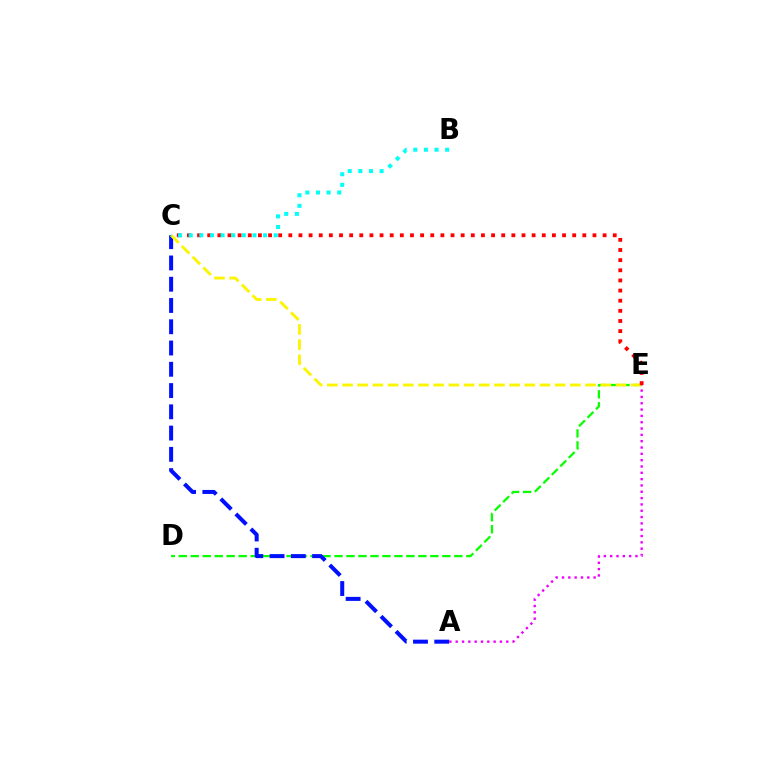{('D', 'E'): [{'color': '#08ff00', 'line_style': 'dashed', 'thickness': 1.63}], ('A', 'C'): [{'color': '#0010ff', 'line_style': 'dashed', 'thickness': 2.89}], ('C', 'E'): [{'color': '#fcf500', 'line_style': 'dashed', 'thickness': 2.06}, {'color': '#ff0000', 'line_style': 'dotted', 'thickness': 2.75}], ('A', 'E'): [{'color': '#ee00ff', 'line_style': 'dotted', 'thickness': 1.72}], ('B', 'C'): [{'color': '#00fff6', 'line_style': 'dotted', 'thickness': 2.89}]}